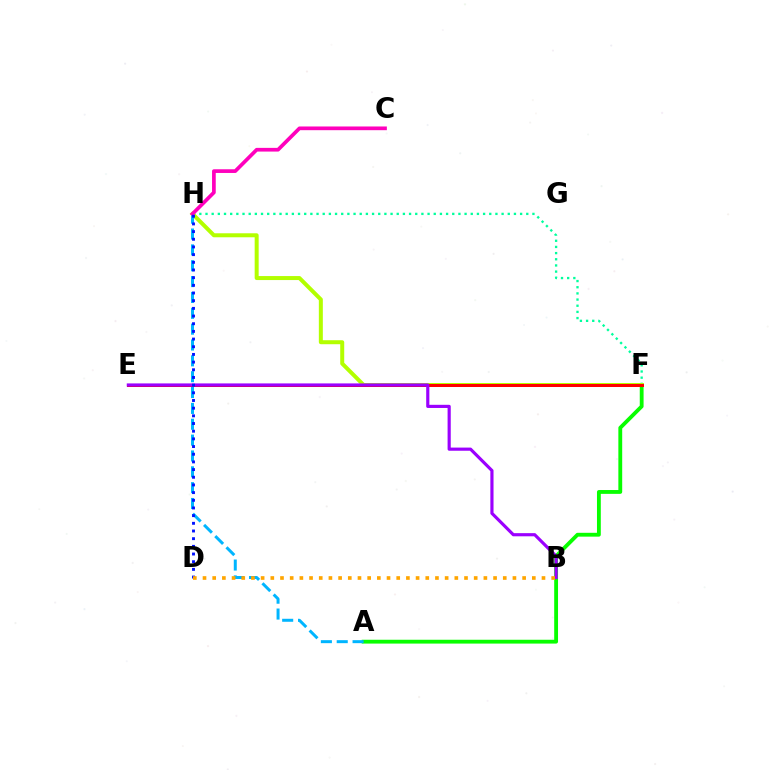{('A', 'F'): [{'color': '#08ff00', 'line_style': 'solid', 'thickness': 2.76}], ('F', 'H'): [{'color': '#00ff9d', 'line_style': 'dotted', 'thickness': 1.68}, {'color': '#b3ff00', 'line_style': 'solid', 'thickness': 2.88}], ('E', 'F'): [{'color': '#ff0000', 'line_style': 'solid', 'thickness': 2.16}], ('B', 'E'): [{'color': '#9b00ff', 'line_style': 'solid', 'thickness': 2.28}], ('A', 'H'): [{'color': '#00b5ff', 'line_style': 'dashed', 'thickness': 2.15}], ('C', 'H'): [{'color': '#ff00bd', 'line_style': 'solid', 'thickness': 2.67}], ('D', 'H'): [{'color': '#0010ff', 'line_style': 'dotted', 'thickness': 2.09}], ('B', 'D'): [{'color': '#ffa500', 'line_style': 'dotted', 'thickness': 2.63}]}